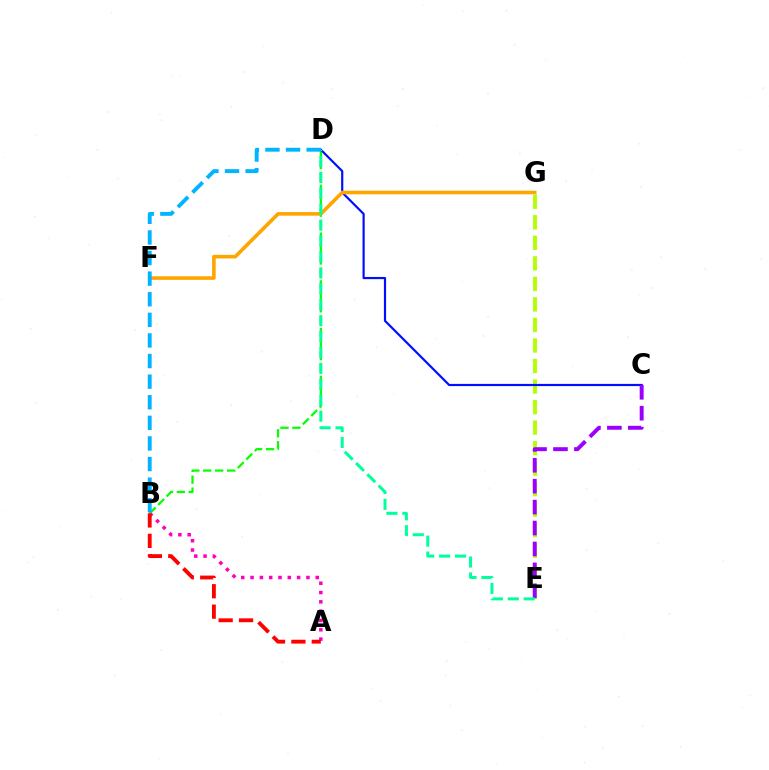{('A', 'B'): [{'color': '#ff00bd', 'line_style': 'dotted', 'thickness': 2.53}, {'color': '#ff0000', 'line_style': 'dashed', 'thickness': 2.77}], ('B', 'D'): [{'color': '#08ff00', 'line_style': 'dashed', 'thickness': 1.62}, {'color': '#00b5ff', 'line_style': 'dashed', 'thickness': 2.8}], ('E', 'G'): [{'color': '#b3ff00', 'line_style': 'dashed', 'thickness': 2.79}], ('C', 'D'): [{'color': '#0010ff', 'line_style': 'solid', 'thickness': 1.58}], ('F', 'G'): [{'color': '#ffa500', 'line_style': 'solid', 'thickness': 2.59}], ('C', 'E'): [{'color': '#9b00ff', 'line_style': 'dashed', 'thickness': 2.84}], ('D', 'E'): [{'color': '#00ff9d', 'line_style': 'dashed', 'thickness': 2.16}]}